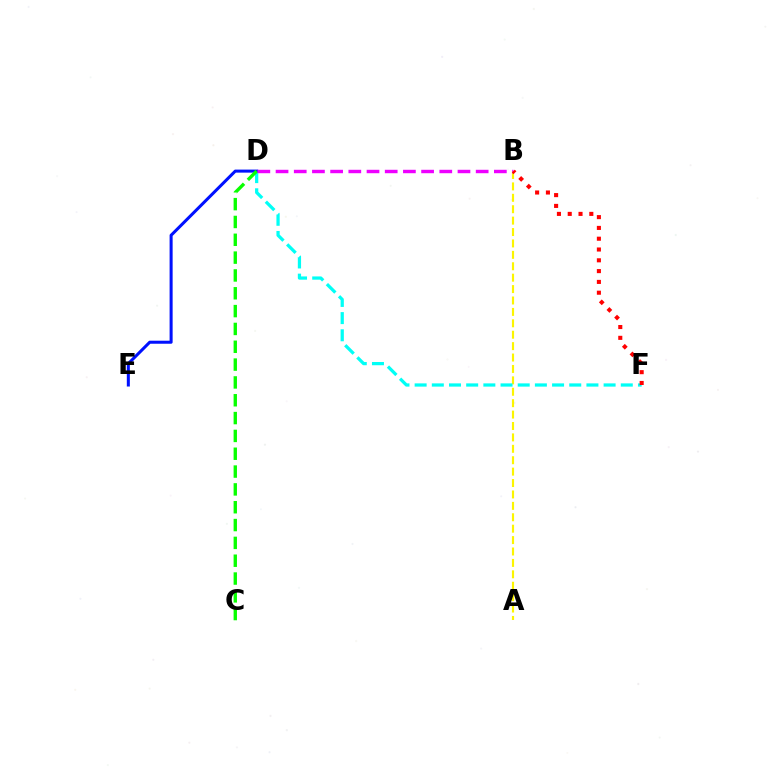{('A', 'B'): [{'color': '#fcf500', 'line_style': 'dashed', 'thickness': 1.55}], ('D', 'F'): [{'color': '#00fff6', 'line_style': 'dashed', 'thickness': 2.33}], ('D', 'E'): [{'color': '#0010ff', 'line_style': 'solid', 'thickness': 2.19}], ('C', 'D'): [{'color': '#08ff00', 'line_style': 'dashed', 'thickness': 2.42}], ('B', 'D'): [{'color': '#ee00ff', 'line_style': 'dashed', 'thickness': 2.47}], ('B', 'F'): [{'color': '#ff0000', 'line_style': 'dotted', 'thickness': 2.93}]}